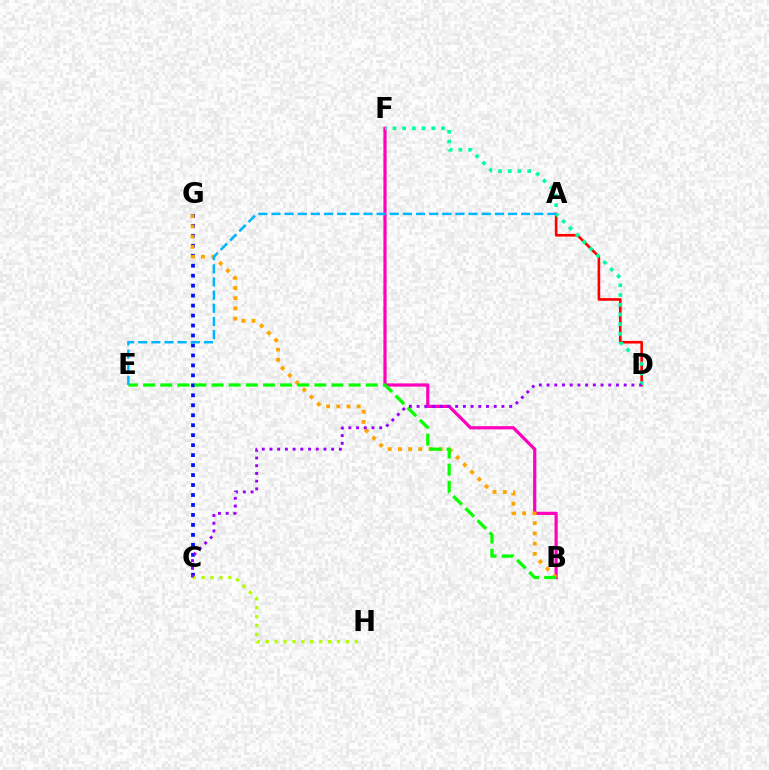{('C', 'G'): [{'color': '#0010ff', 'line_style': 'dotted', 'thickness': 2.71}], ('B', 'F'): [{'color': '#ff00bd', 'line_style': 'solid', 'thickness': 2.31}], ('A', 'D'): [{'color': '#ff0000', 'line_style': 'solid', 'thickness': 1.89}], ('C', 'H'): [{'color': '#b3ff00', 'line_style': 'dotted', 'thickness': 2.42}], ('D', 'F'): [{'color': '#00ff9d', 'line_style': 'dotted', 'thickness': 2.64}], ('B', 'G'): [{'color': '#ffa500', 'line_style': 'dotted', 'thickness': 2.77}], ('B', 'E'): [{'color': '#08ff00', 'line_style': 'dashed', 'thickness': 2.33}], ('C', 'D'): [{'color': '#9b00ff', 'line_style': 'dotted', 'thickness': 2.1}], ('A', 'E'): [{'color': '#00b5ff', 'line_style': 'dashed', 'thickness': 1.79}]}